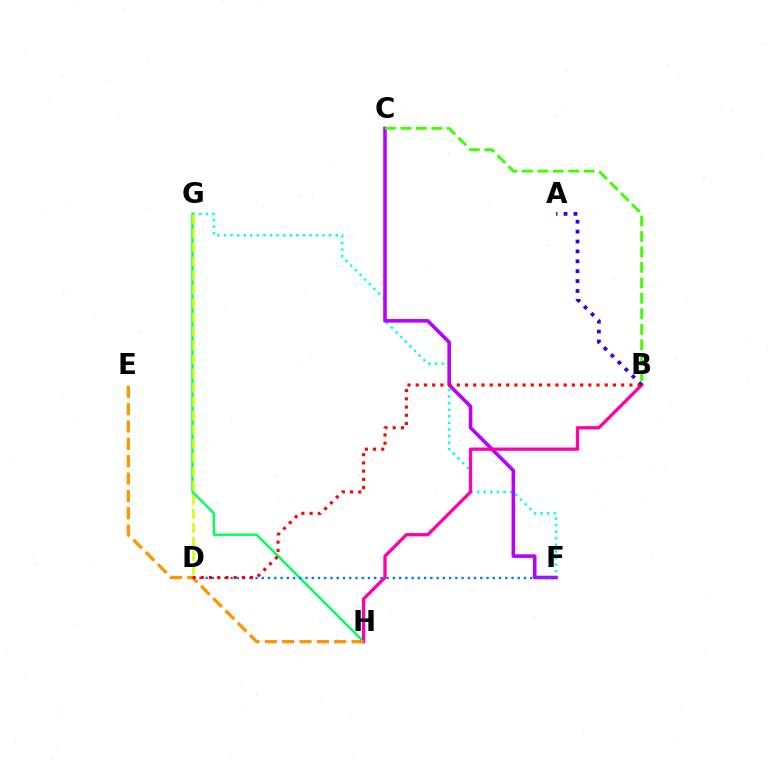{('F', 'G'): [{'color': '#00fff6', 'line_style': 'dotted', 'thickness': 1.79}], ('C', 'F'): [{'color': '#b900ff', 'line_style': 'solid', 'thickness': 2.57}], ('G', 'H'): [{'color': '#00ff5c', 'line_style': 'solid', 'thickness': 1.76}], ('B', 'H'): [{'color': '#ff00ac', 'line_style': 'solid', 'thickness': 2.36}], ('D', 'G'): [{'color': '#d1ff00', 'line_style': 'dashed', 'thickness': 1.9}], ('E', 'H'): [{'color': '#ff9400', 'line_style': 'dashed', 'thickness': 2.36}], ('A', 'B'): [{'color': '#2500ff', 'line_style': 'dotted', 'thickness': 2.69}], ('D', 'F'): [{'color': '#0074ff', 'line_style': 'dotted', 'thickness': 1.7}], ('B', 'D'): [{'color': '#ff0000', 'line_style': 'dotted', 'thickness': 2.23}], ('B', 'C'): [{'color': '#3dff00', 'line_style': 'dashed', 'thickness': 2.1}]}